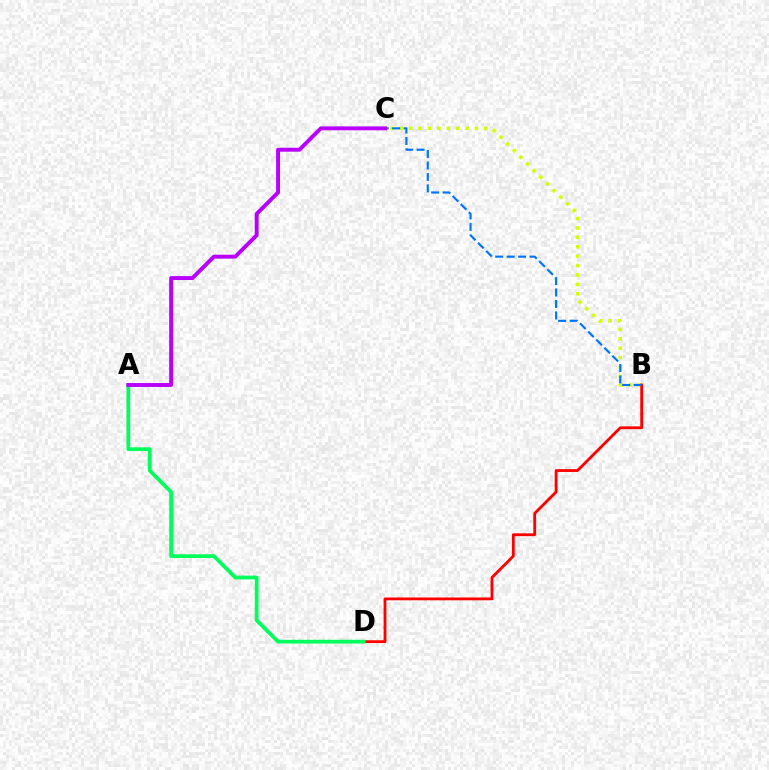{('B', 'C'): [{'color': '#d1ff00', 'line_style': 'dotted', 'thickness': 2.56}, {'color': '#0074ff', 'line_style': 'dashed', 'thickness': 1.56}], ('B', 'D'): [{'color': '#ff0000', 'line_style': 'solid', 'thickness': 2.02}], ('A', 'D'): [{'color': '#00ff5c', 'line_style': 'solid', 'thickness': 2.7}], ('A', 'C'): [{'color': '#b900ff', 'line_style': 'solid', 'thickness': 2.82}]}